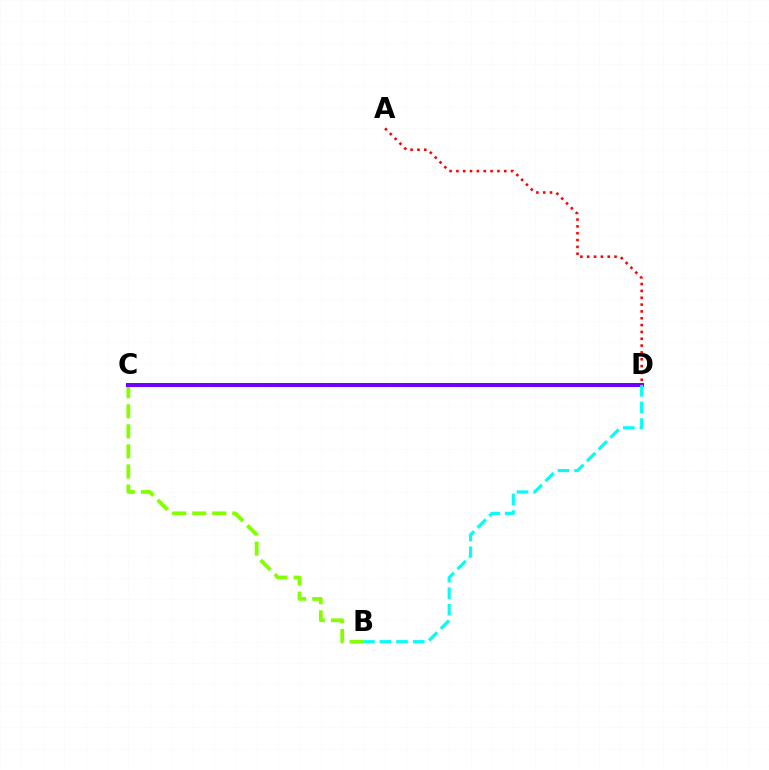{('B', 'C'): [{'color': '#84ff00', 'line_style': 'dashed', 'thickness': 2.72}], ('A', 'D'): [{'color': '#ff0000', 'line_style': 'dotted', 'thickness': 1.86}], ('C', 'D'): [{'color': '#7200ff', 'line_style': 'solid', 'thickness': 2.88}], ('B', 'D'): [{'color': '#00fff6', 'line_style': 'dashed', 'thickness': 2.26}]}